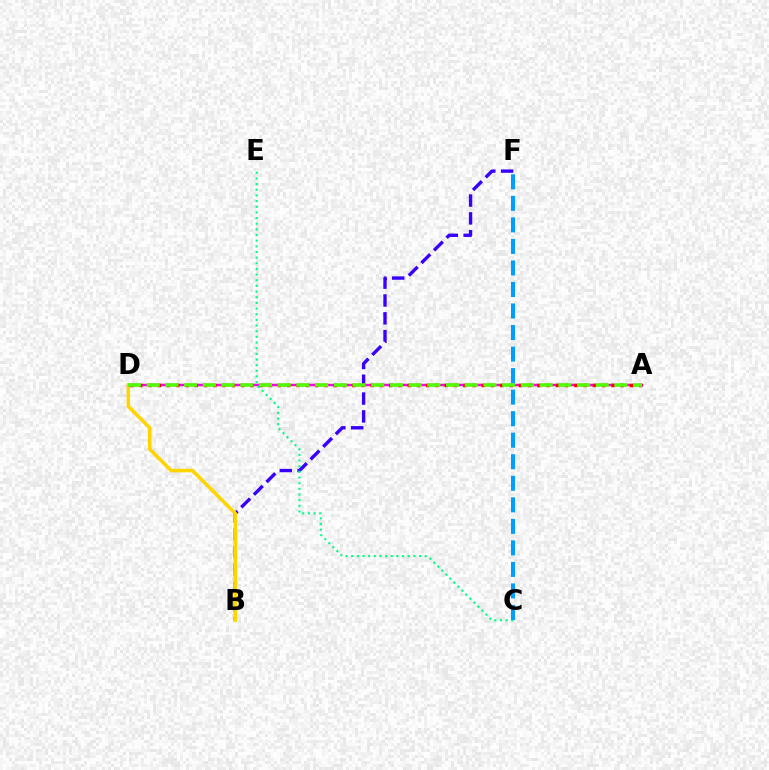{('B', 'F'): [{'color': '#3700ff', 'line_style': 'dashed', 'thickness': 2.42}], ('A', 'D'): [{'color': '#ff00ed', 'line_style': 'solid', 'thickness': 1.79}, {'color': '#ff0000', 'line_style': 'dotted', 'thickness': 2.52}, {'color': '#4fff00', 'line_style': 'dashed', 'thickness': 2.54}], ('C', 'E'): [{'color': '#00ff86', 'line_style': 'dotted', 'thickness': 1.54}], ('B', 'D'): [{'color': '#ffd500', 'line_style': 'solid', 'thickness': 2.54}], ('C', 'F'): [{'color': '#009eff', 'line_style': 'dashed', 'thickness': 2.93}]}